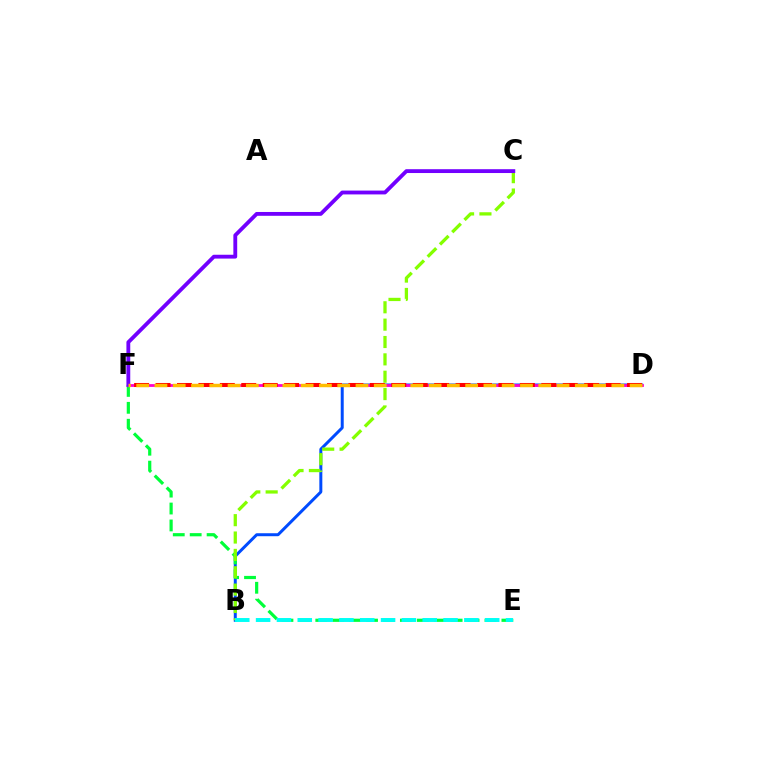{('B', 'D'): [{'color': '#004bff', 'line_style': 'solid', 'thickness': 2.15}], ('E', 'F'): [{'color': '#00ff39', 'line_style': 'dashed', 'thickness': 2.3}], ('B', 'C'): [{'color': '#84ff00', 'line_style': 'dashed', 'thickness': 2.36}], ('D', 'F'): [{'color': '#ff00cf', 'line_style': 'solid', 'thickness': 2.0}, {'color': '#ff0000', 'line_style': 'dashed', 'thickness': 2.91}, {'color': '#ffbd00', 'line_style': 'dashed', 'thickness': 2.48}], ('C', 'F'): [{'color': '#7200ff', 'line_style': 'solid', 'thickness': 2.76}], ('B', 'E'): [{'color': '#00fff6', 'line_style': 'dashed', 'thickness': 2.83}]}